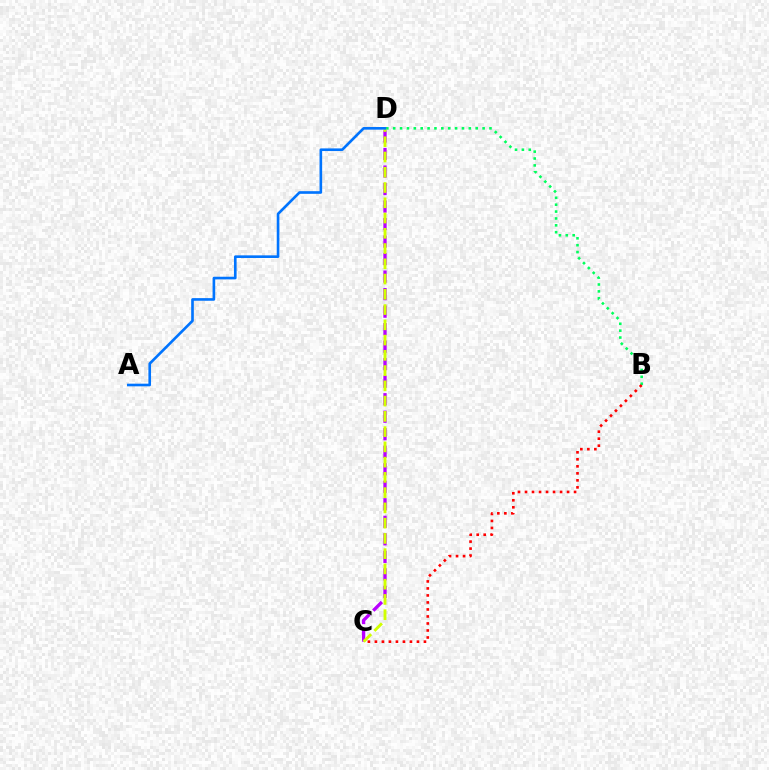{('C', 'D'): [{'color': '#b900ff', 'line_style': 'dashed', 'thickness': 2.38}, {'color': '#d1ff00', 'line_style': 'dashed', 'thickness': 2.07}], ('B', 'D'): [{'color': '#00ff5c', 'line_style': 'dotted', 'thickness': 1.87}], ('A', 'D'): [{'color': '#0074ff', 'line_style': 'solid', 'thickness': 1.9}], ('B', 'C'): [{'color': '#ff0000', 'line_style': 'dotted', 'thickness': 1.9}]}